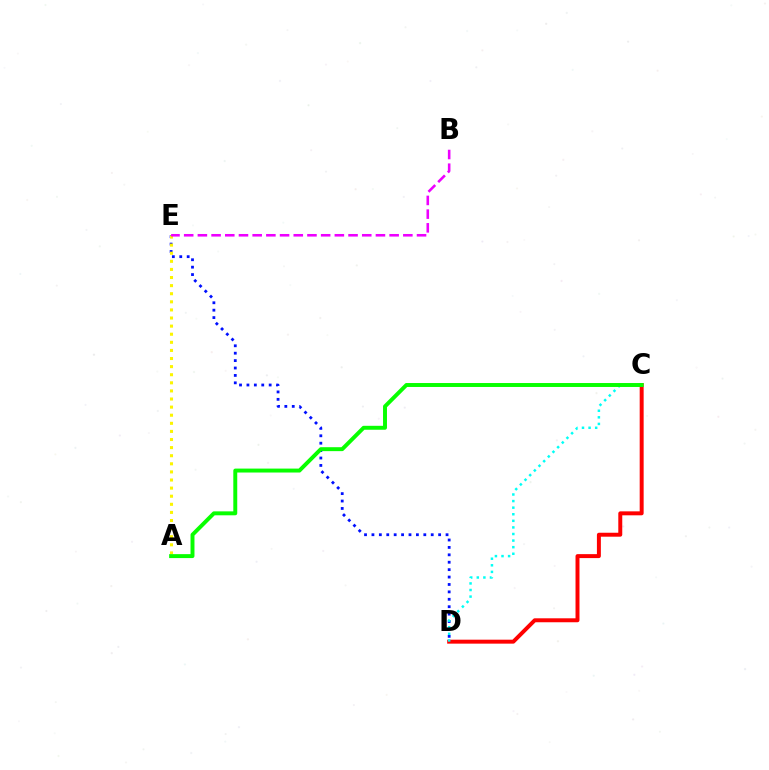{('C', 'D'): [{'color': '#ff0000', 'line_style': 'solid', 'thickness': 2.85}, {'color': '#00fff6', 'line_style': 'dotted', 'thickness': 1.79}], ('D', 'E'): [{'color': '#0010ff', 'line_style': 'dotted', 'thickness': 2.01}], ('A', 'E'): [{'color': '#fcf500', 'line_style': 'dotted', 'thickness': 2.2}], ('B', 'E'): [{'color': '#ee00ff', 'line_style': 'dashed', 'thickness': 1.86}], ('A', 'C'): [{'color': '#08ff00', 'line_style': 'solid', 'thickness': 2.84}]}